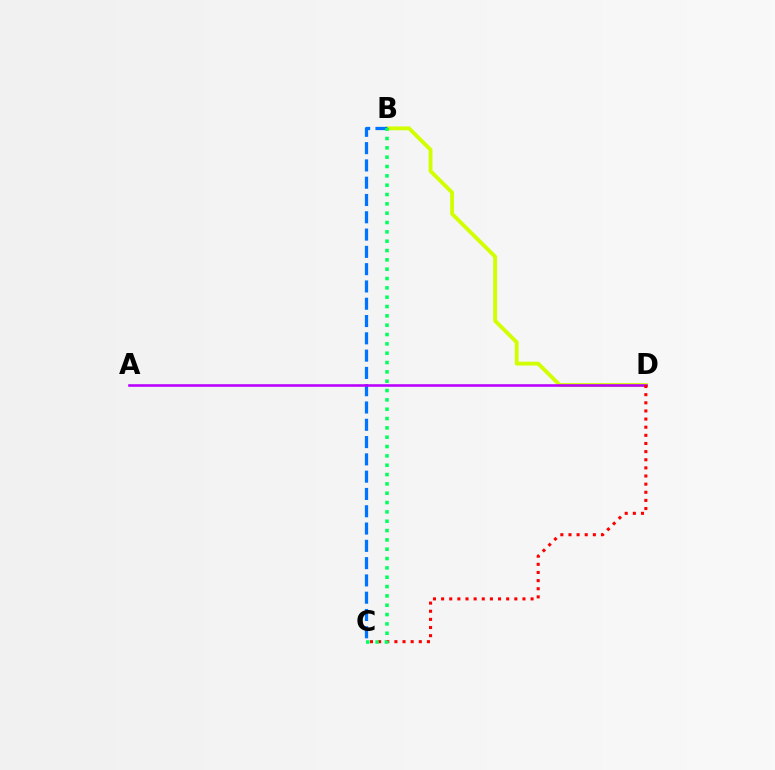{('B', 'D'): [{'color': '#d1ff00', 'line_style': 'solid', 'thickness': 2.77}], ('B', 'C'): [{'color': '#0074ff', 'line_style': 'dashed', 'thickness': 2.35}, {'color': '#00ff5c', 'line_style': 'dotted', 'thickness': 2.54}], ('A', 'D'): [{'color': '#b900ff', 'line_style': 'solid', 'thickness': 1.86}], ('C', 'D'): [{'color': '#ff0000', 'line_style': 'dotted', 'thickness': 2.21}]}